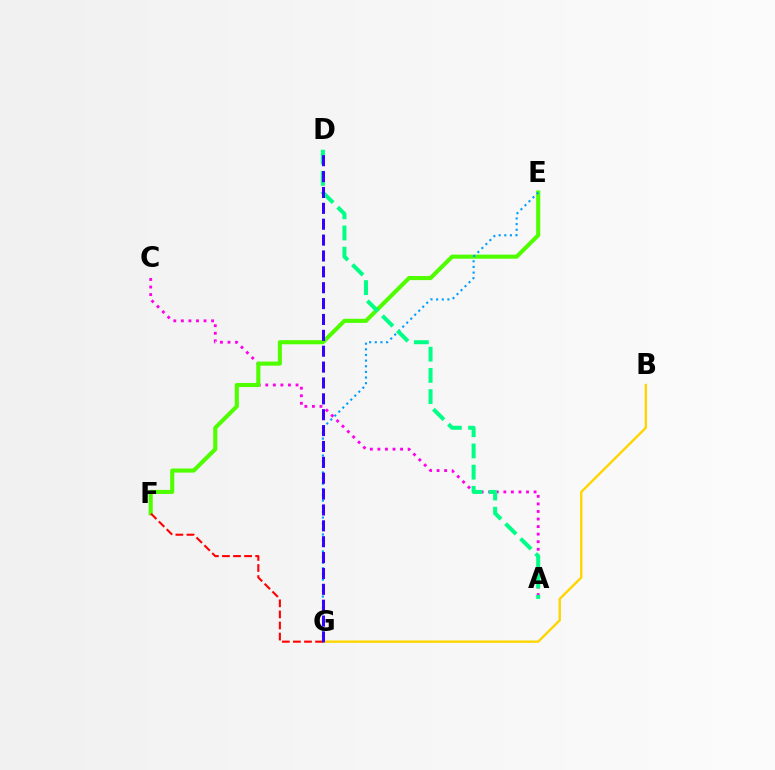{('A', 'C'): [{'color': '#ff00ed', 'line_style': 'dotted', 'thickness': 2.05}], ('B', 'G'): [{'color': '#ffd500', 'line_style': 'solid', 'thickness': 1.7}], ('E', 'F'): [{'color': '#4fff00', 'line_style': 'solid', 'thickness': 2.95}], ('E', 'G'): [{'color': '#009eff', 'line_style': 'dotted', 'thickness': 1.53}], ('A', 'D'): [{'color': '#00ff86', 'line_style': 'dashed', 'thickness': 2.88}], ('F', 'G'): [{'color': '#ff0000', 'line_style': 'dashed', 'thickness': 1.5}], ('D', 'G'): [{'color': '#3700ff', 'line_style': 'dashed', 'thickness': 2.16}]}